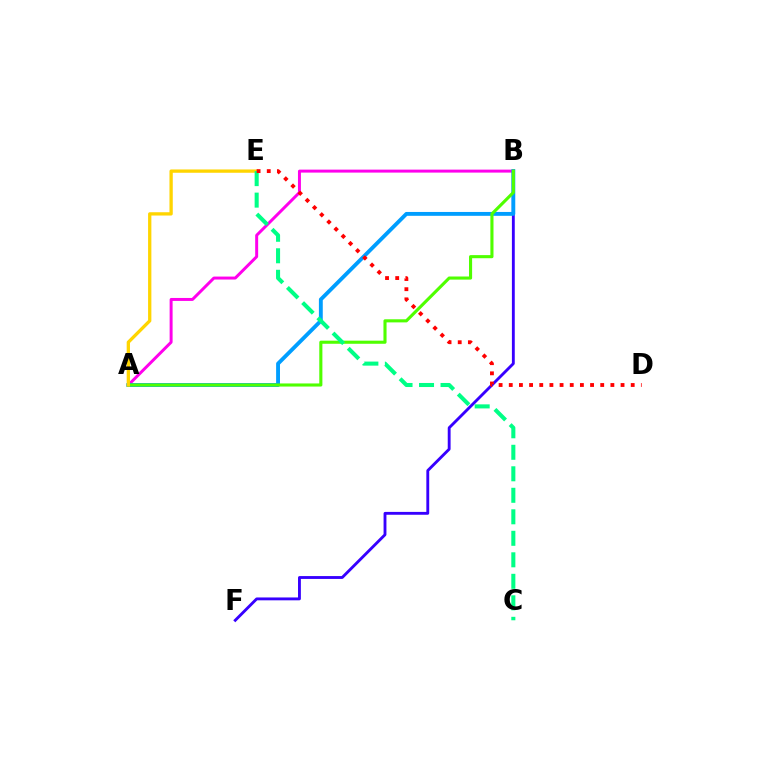{('A', 'B'): [{'color': '#ff00ed', 'line_style': 'solid', 'thickness': 2.14}, {'color': '#009eff', 'line_style': 'solid', 'thickness': 2.78}, {'color': '#4fff00', 'line_style': 'solid', 'thickness': 2.23}], ('B', 'F'): [{'color': '#3700ff', 'line_style': 'solid', 'thickness': 2.06}], ('A', 'E'): [{'color': '#ffd500', 'line_style': 'solid', 'thickness': 2.38}], ('C', 'E'): [{'color': '#00ff86', 'line_style': 'dashed', 'thickness': 2.92}], ('D', 'E'): [{'color': '#ff0000', 'line_style': 'dotted', 'thickness': 2.76}]}